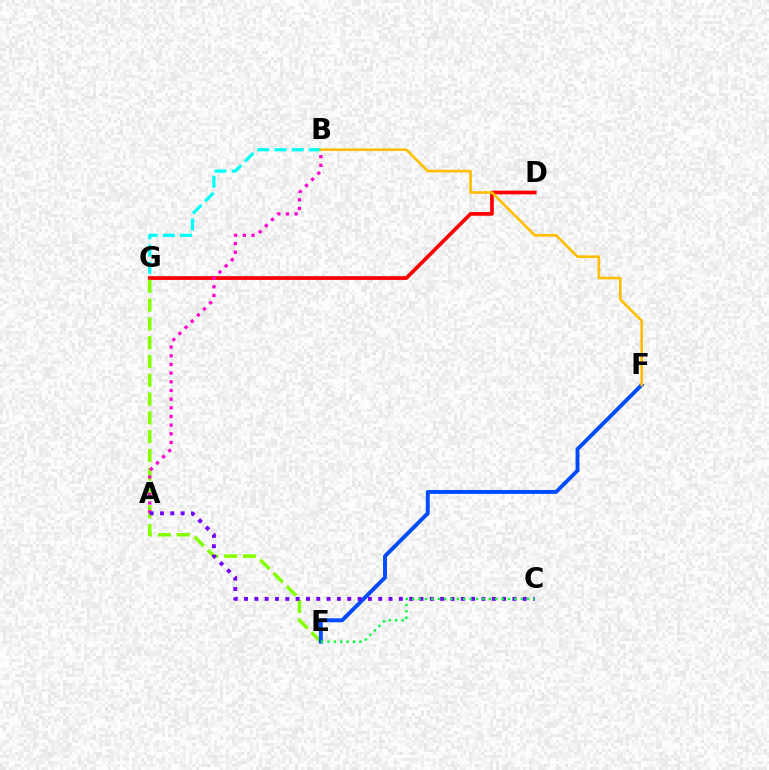{('D', 'G'): [{'color': '#ff0000', 'line_style': 'solid', 'thickness': 2.66}], ('E', 'G'): [{'color': '#84ff00', 'line_style': 'dashed', 'thickness': 2.55}], ('A', 'B'): [{'color': '#ff00cf', 'line_style': 'dotted', 'thickness': 2.36}], ('E', 'F'): [{'color': '#004bff', 'line_style': 'solid', 'thickness': 2.8}], ('B', 'G'): [{'color': '#00fff6', 'line_style': 'dashed', 'thickness': 2.34}], ('A', 'C'): [{'color': '#7200ff', 'line_style': 'dotted', 'thickness': 2.8}], ('C', 'E'): [{'color': '#00ff39', 'line_style': 'dotted', 'thickness': 1.74}], ('B', 'F'): [{'color': '#ffbd00', 'line_style': 'solid', 'thickness': 1.88}]}